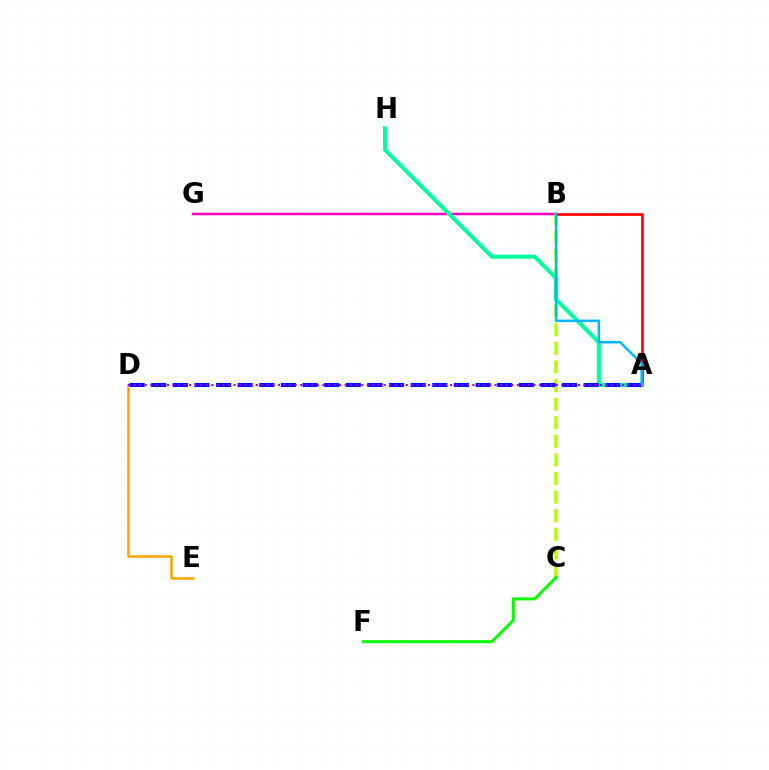{('B', 'G'): [{'color': '#ff00bd', 'line_style': 'solid', 'thickness': 1.78}], ('B', 'C'): [{'color': '#b3ff00', 'line_style': 'dashed', 'thickness': 2.53}], ('A', 'B'): [{'color': '#ff0000', 'line_style': 'solid', 'thickness': 1.93}, {'color': '#00b5ff', 'line_style': 'solid', 'thickness': 1.8}], ('C', 'F'): [{'color': '#08ff00', 'line_style': 'solid', 'thickness': 2.17}], ('A', 'H'): [{'color': '#00ff9d', 'line_style': 'solid', 'thickness': 2.91}], ('A', 'D'): [{'color': '#0010ff', 'line_style': 'dashed', 'thickness': 2.94}, {'color': '#9b00ff', 'line_style': 'dotted', 'thickness': 1.51}], ('D', 'E'): [{'color': '#ffa500', 'line_style': 'solid', 'thickness': 1.85}]}